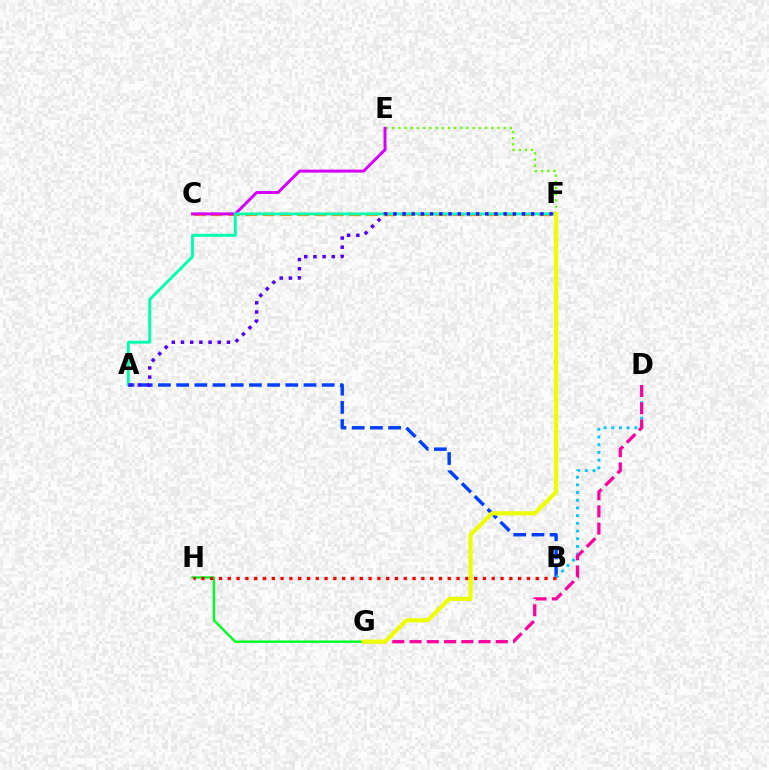{('G', 'H'): [{'color': '#00ff27', 'line_style': 'solid', 'thickness': 1.75}], ('C', 'F'): [{'color': '#ff8800', 'line_style': 'dashed', 'thickness': 2.35}], ('E', 'F'): [{'color': '#66ff00', 'line_style': 'dotted', 'thickness': 1.68}], ('A', 'B'): [{'color': '#003fff', 'line_style': 'dashed', 'thickness': 2.47}], ('B', 'D'): [{'color': '#00c7ff', 'line_style': 'dotted', 'thickness': 2.09}], ('C', 'E'): [{'color': '#d600ff', 'line_style': 'solid', 'thickness': 2.13}], ('D', 'G'): [{'color': '#ff00a0', 'line_style': 'dashed', 'thickness': 2.34}], ('B', 'H'): [{'color': '#ff0000', 'line_style': 'dotted', 'thickness': 2.39}], ('A', 'F'): [{'color': '#00ffaf', 'line_style': 'solid', 'thickness': 2.09}, {'color': '#4f00ff', 'line_style': 'dotted', 'thickness': 2.5}], ('F', 'G'): [{'color': '#eeff00', 'line_style': 'solid', 'thickness': 3.0}]}